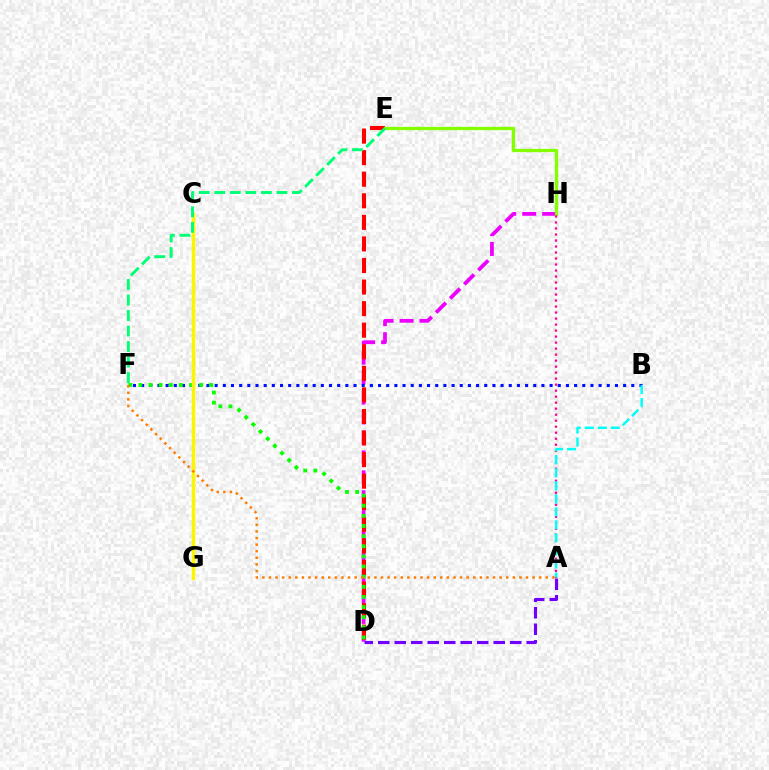{('D', 'H'): [{'color': '#ee00ff', 'line_style': 'dashed', 'thickness': 2.71}], ('D', 'E'): [{'color': '#ff0000', 'line_style': 'dashed', 'thickness': 2.93}], ('E', 'H'): [{'color': '#84ff00', 'line_style': 'solid', 'thickness': 2.37}], ('C', 'G'): [{'color': '#008cff', 'line_style': 'solid', 'thickness': 1.84}, {'color': '#fcf500', 'line_style': 'solid', 'thickness': 2.52}], ('A', 'H'): [{'color': '#ff0094', 'line_style': 'dotted', 'thickness': 1.63}], ('B', 'F'): [{'color': '#0010ff', 'line_style': 'dotted', 'thickness': 2.22}], ('A', 'B'): [{'color': '#00fff6', 'line_style': 'dashed', 'thickness': 1.77}], ('A', 'D'): [{'color': '#7200ff', 'line_style': 'dashed', 'thickness': 2.24}], ('D', 'F'): [{'color': '#08ff00', 'line_style': 'dotted', 'thickness': 2.75}], ('A', 'F'): [{'color': '#ff7c00', 'line_style': 'dotted', 'thickness': 1.79}], ('E', 'F'): [{'color': '#00ff74', 'line_style': 'dashed', 'thickness': 2.11}]}